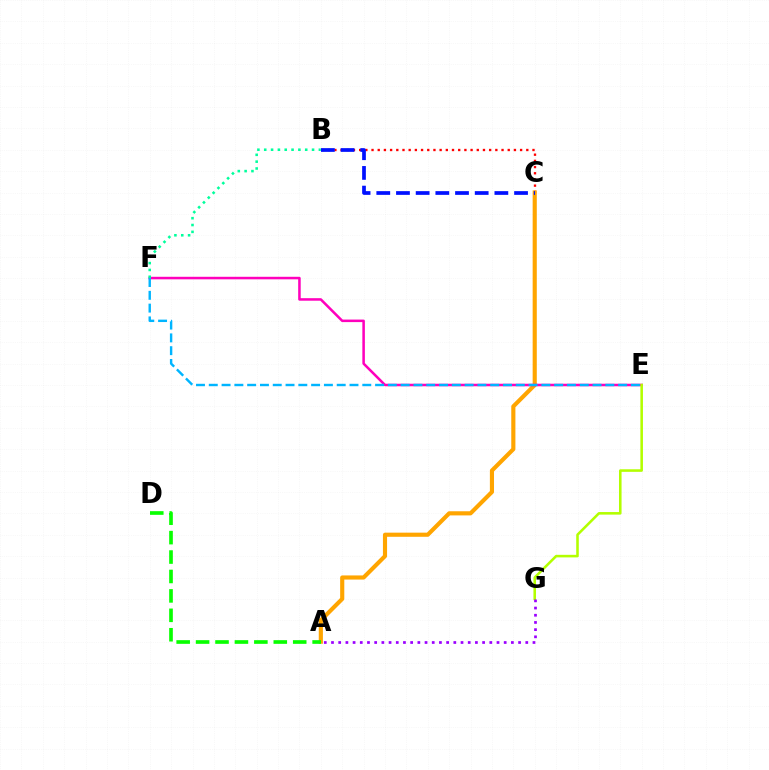{('B', 'C'): [{'color': '#ff0000', 'line_style': 'dotted', 'thickness': 1.68}, {'color': '#0010ff', 'line_style': 'dashed', 'thickness': 2.67}], ('A', 'C'): [{'color': '#ffa500', 'line_style': 'solid', 'thickness': 2.98}], ('E', 'F'): [{'color': '#ff00bd', 'line_style': 'solid', 'thickness': 1.83}, {'color': '#00b5ff', 'line_style': 'dashed', 'thickness': 1.74}], ('E', 'G'): [{'color': '#b3ff00', 'line_style': 'solid', 'thickness': 1.85}], ('B', 'F'): [{'color': '#00ff9d', 'line_style': 'dotted', 'thickness': 1.86}], ('A', 'D'): [{'color': '#08ff00', 'line_style': 'dashed', 'thickness': 2.64}], ('A', 'G'): [{'color': '#9b00ff', 'line_style': 'dotted', 'thickness': 1.96}]}